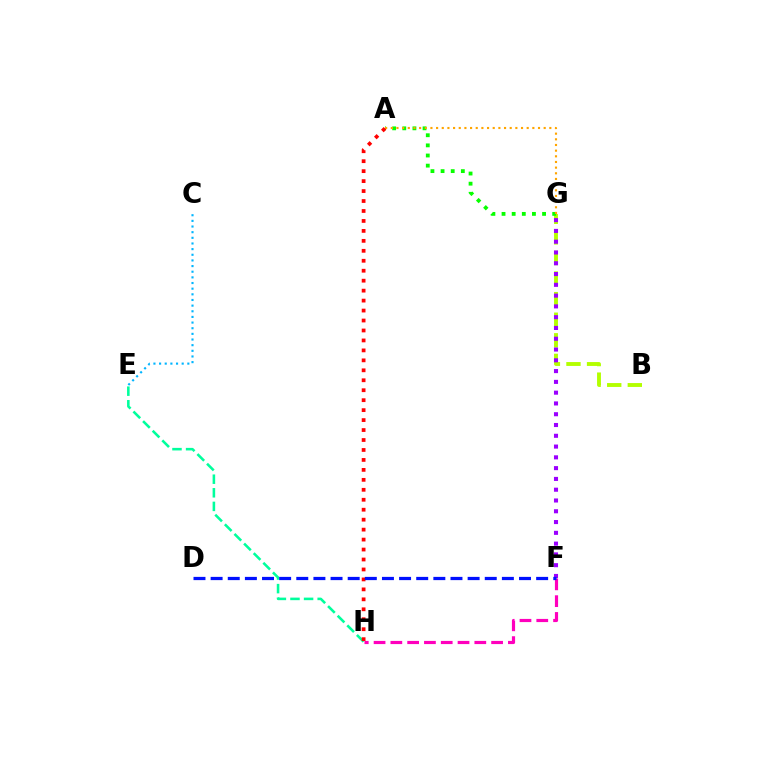{('B', 'G'): [{'color': '#b3ff00', 'line_style': 'dashed', 'thickness': 2.8}], ('A', 'G'): [{'color': '#08ff00', 'line_style': 'dotted', 'thickness': 2.75}, {'color': '#ffa500', 'line_style': 'dotted', 'thickness': 1.54}], ('E', 'H'): [{'color': '#00ff9d', 'line_style': 'dashed', 'thickness': 1.85}], ('F', 'G'): [{'color': '#9b00ff', 'line_style': 'dotted', 'thickness': 2.93}], ('C', 'E'): [{'color': '#00b5ff', 'line_style': 'dotted', 'thickness': 1.54}], ('F', 'H'): [{'color': '#ff00bd', 'line_style': 'dashed', 'thickness': 2.28}], ('A', 'H'): [{'color': '#ff0000', 'line_style': 'dotted', 'thickness': 2.71}], ('D', 'F'): [{'color': '#0010ff', 'line_style': 'dashed', 'thickness': 2.33}]}